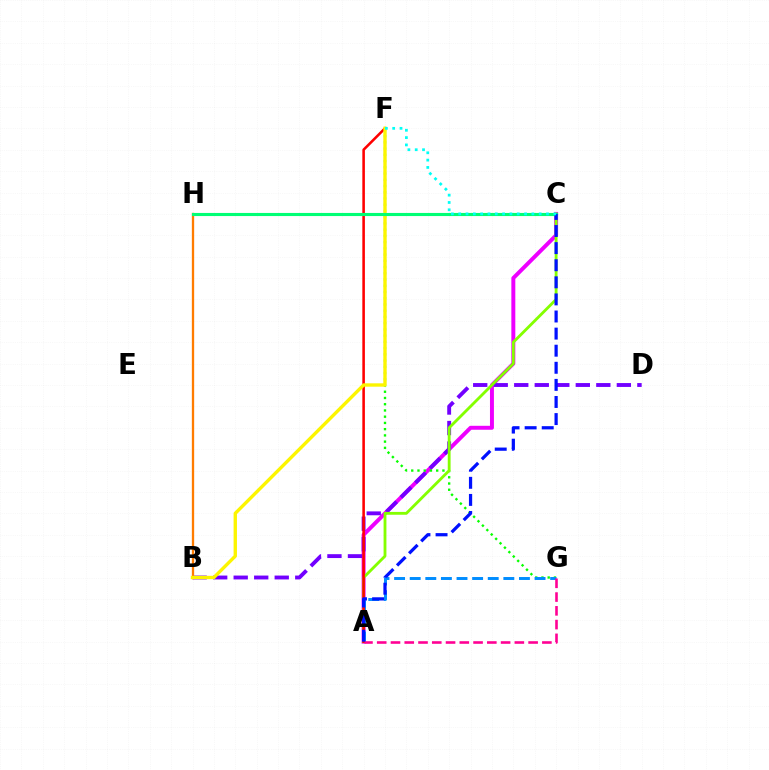{('A', 'C'): [{'color': '#ee00ff', 'line_style': 'solid', 'thickness': 2.85}, {'color': '#84ff00', 'line_style': 'solid', 'thickness': 2.04}, {'color': '#0010ff', 'line_style': 'dashed', 'thickness': 2.32}], ('B', 'D'): [{'color': '#7200ff', 'line_style': 'dashed', 'thickness': 2.79}], ('F', 'G'): [{'color': '#08ff00', 'line_style': 'dotted', 'thickness': 1.69}], ('A', 'G'): [{'color': '#008cff', 'line_style': 'dashed', 'thickness': 2.12}, {'color': '#ff0094', 'line_style': 'dashed', 'thickness': 1.87}], ('A', 'F'): [{'color': '#ff0000', 'line_style': 'solid', 'thickness': 1.85}], ('B', 'H'): [{'color': '#ff7c00', 'line_style': 'solid', 'thickness': 1.66}], ('B', 'F'): [{'color': '#fcf500', 'line_style': 'solid', 'thickness': 2.42}], ('C', 'H'): [{'color': '#00ff74', 'line_style': 'solid', 'thickness': 2.24}], ('C', 'F'): [{'color': '#00fff6', 'line_style': 'dotted', 'thickness': 1.99}]}